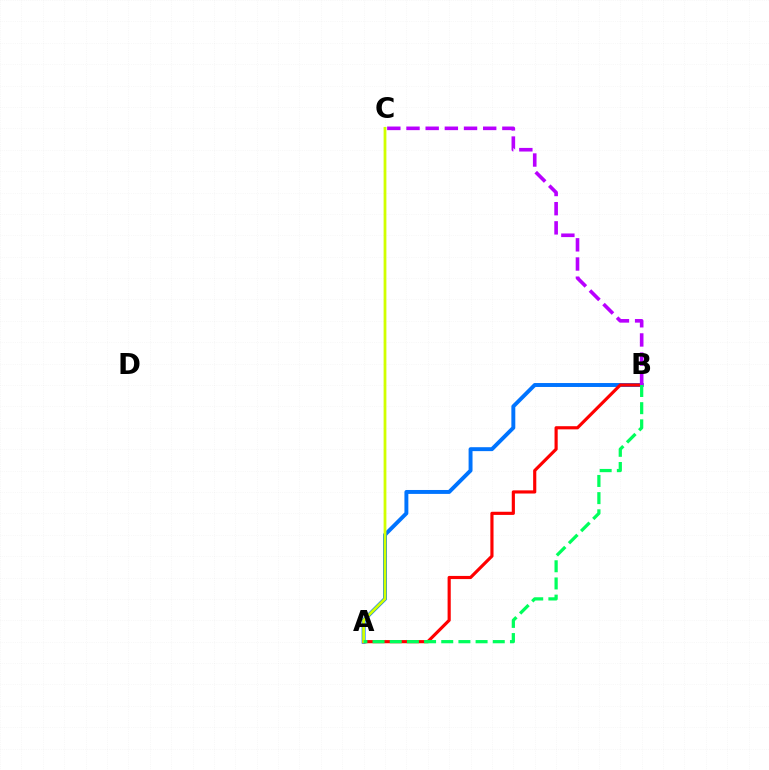{('A', 'B'): [{'color': '#0074ff', 'line_style': 'solid', 'thickness': 2.83}, {'color': '#ff0000', 'line_style': 'solid', 'thickness': 2.27}, {'color': '#00ff5c', 'line_style': 'dashed', 'thickness': 2.33}], ('B', 'C'): [{'color': '#b900ff', 'line_style': 'dashed', 'thickness': 2.61}], ('A', 'C'): [{'color': '#d1ff00', 'line_style': 'solid', 'thickness': 2.0}]}